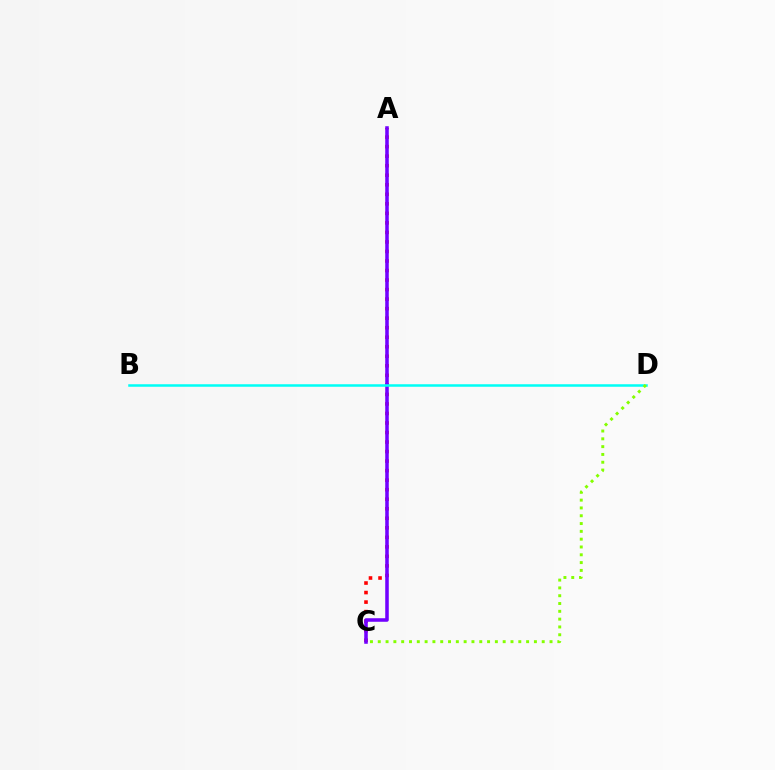{('A', 'C'): [{'color': '#ff0000', 'line_style': 'dotted', 'thickness': 2.59}, {'color': '#7200ff', 'line_style': 'solid', 'thickness': 2.55}], ('B', 'D'): [{'color': '#00fff6', 'line_style': 'solid', 'thickness': 1.81}], ('C', 'D'): [{'color': '#84ff00', 'line_style': 'dotted', 'thickness': 2.12}]}